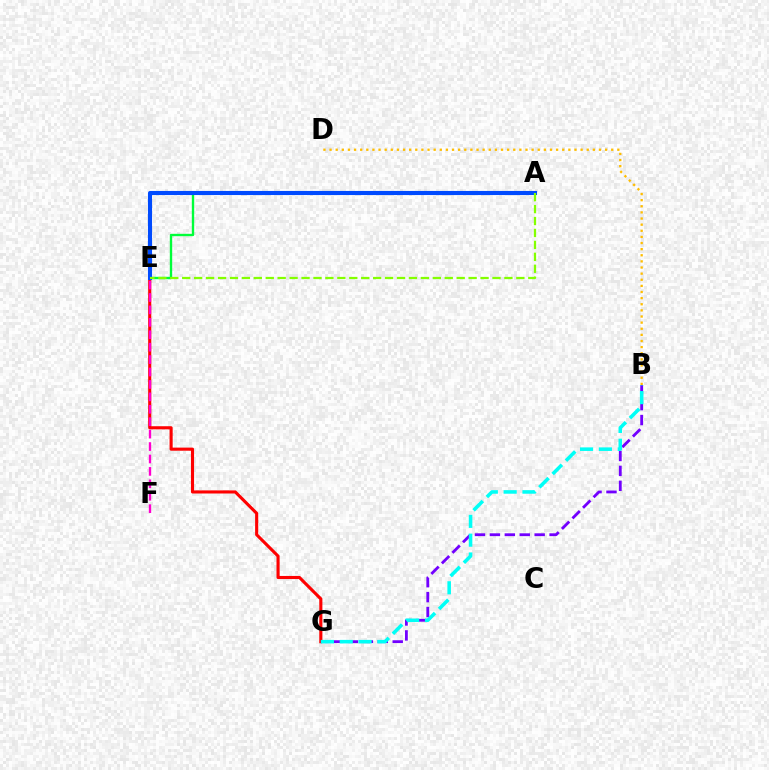{('A', 'E'): [{'color': '#00ff39', 'line_style': 'solid', 'thickness': 1.71}, {'color': '#004bff', 'line_style': 'solid', 'thickness': 2.95}, {'color': '#84ff00', 'line_style': 'dashed', 'thickness': 1.62}], ('E', 'G'): [{'color': '#ff0000', 'line_style': 'solid', 'thickness': 2.24}], ('B', 'G'): [{'color': '#7200ff', 'line_style': 'dashed', 'thickness': 2.03}, {'color': '#00fff6', 'line_style': 'dashed', 'thickness': 2.56}], ('E', 'F'): [{'color': '#ff00cf', 'line_style': 'dashed', 'thickness': 1.69}], ('B', 'D'): [{'color': '#ffbd00', 'line_style': 'dotted', 'thickness': 1.66}]}